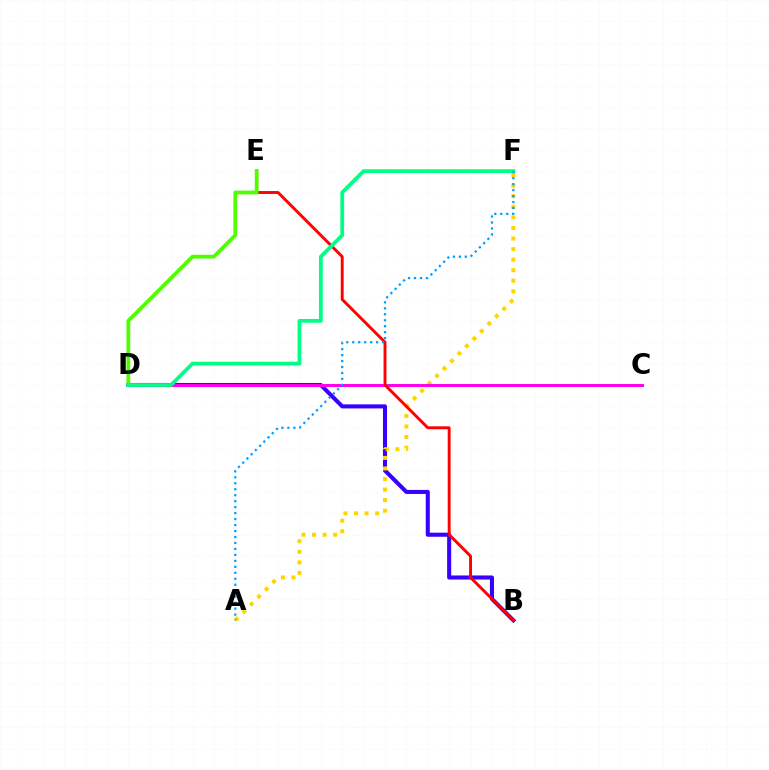{('B', 'D'): [{'color': '#3700ff', 'line_style': 'solid', 'thickness': 2.93}], ('A', 'F'): [{'color': '#ffd500', 'line_style': 'dotted', 'thickness': 2.87}, {'color': '#009eff', 'line_style': 'dotted', 'thickness': 1.62}], ('C', 'D'): [{'color': '#ff00ed', 'line_style': 'solid', 'thickness': 2.13}], ('B', 'E'): [{'color': '#ff0000', 'line_style': 'solid', 'thickness': 2.09}], ('D', 'E'): [{'color': '#4fff00', 'line_style': 'solid', 'thickness': 2.71}], ('D', 'F'): [{'color': '#00ff86', 'line_style': 'solid', 'thickness': 2.71}]}